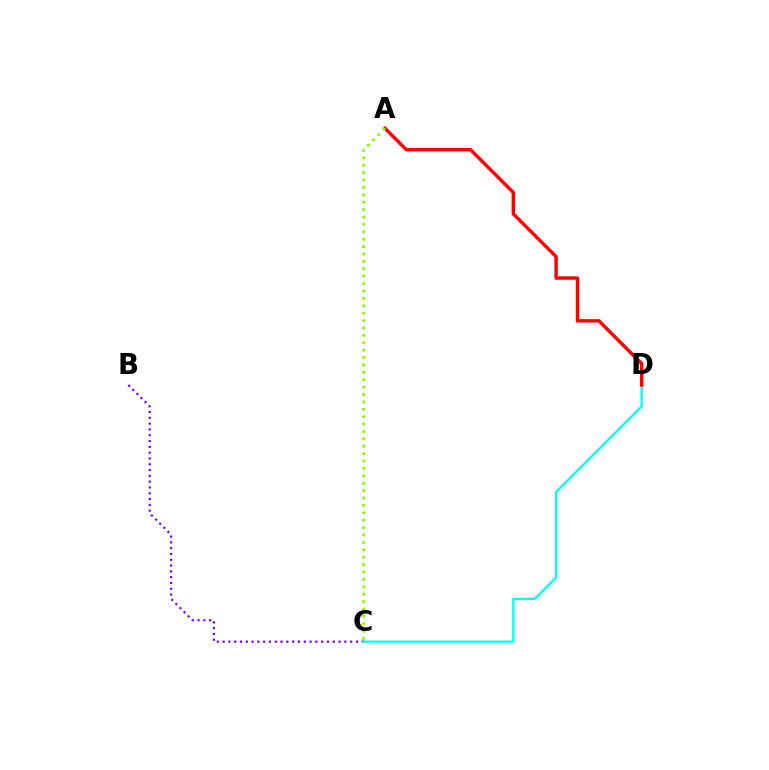{('B', 'C'): [{'color': '#7200ff', 'line_style': 'dotted', 'thickness': 1.58}], ('C', 'D'): [{'color': '#00fff6', 'line_style': 'solid', 'thickness': 1.64}], ('A', 'D'): [{'color': '#ff0000', 'line_style': 'solid', 'thickness': 2.46}], ('A', 'C'): [{'color': '#84ff00', 'line_style': 'dotted', 'thickness': 2.01}]}